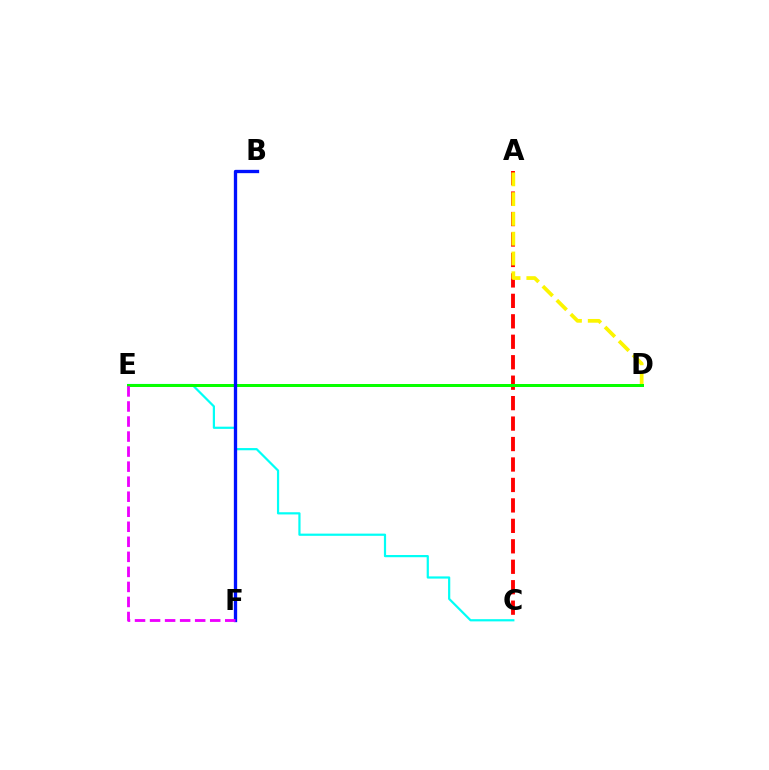{('C', 'E'): [{'color': '#00fff6', 'line_style': 'solid', 'thickness': 1.59}], ('A', 'C'): [{'color': '#ff0000', 'line_style': 'dashed', 'thickness': 2.78}], ('A', 'D'): [{'color': '#fcf500', 'line_style': 'dashed', 'thickness': 2.69}], ('D', 'E'): [{'color': '#08ff00', 'line_style': 'solid', 'thickness': 2.15}], ('B', 'F'): [{'color': '#0010ff', 'line_style': 'solid', 'thickness': 2.39}], ('E', 'F'): [{'color': '#ee00ff', 'line_style': 'dashed', 'thickness': 2.04}]}